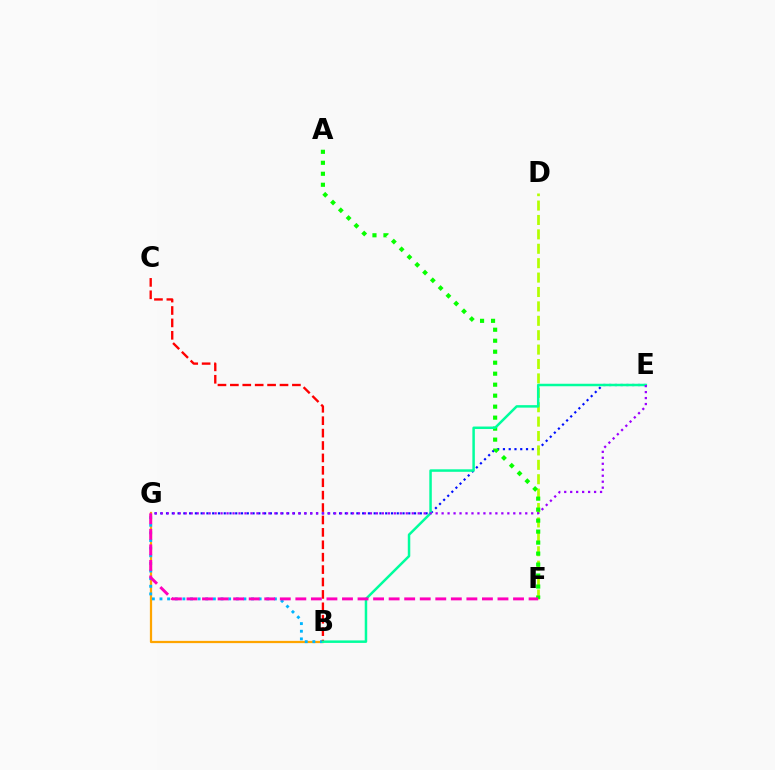{('E', 'G'): [{'color': '#0010ff', 'line_style': 'dotted', 'thickness': 1.57}, {'color': '#9b00ff', 'line_style': 'dotted', 'thickness': 1.62}], ('B', 'G'): [{'color': '#ffa500', 'line_style': 'solid', 'thickness': 1.61}, {'color': '#00b5ff', 'line_style': 'dotted', 'thickness': 2.07}], ('B', 'C'): [{'color': '#ff0000', 'line_style': 'dashed', 'thickness': 1.69}], ('D', 'F'): [{'color': '#b3ff00', 'line_style': 'dashed', 'thickness': 1.96}], ('A', 'F'): [{'color': '#08ff00', 'line_style': 'dotted', 'thickness': 2.99}], ('B', 'E'): [{'color': '#00ff9d', 'line_style': 'solid', 'thickness': 1.79}], ('F', 'G'): [{'color': '#ff00bd', 'line_style': 'dashed', 'thickness': 2.11}]}